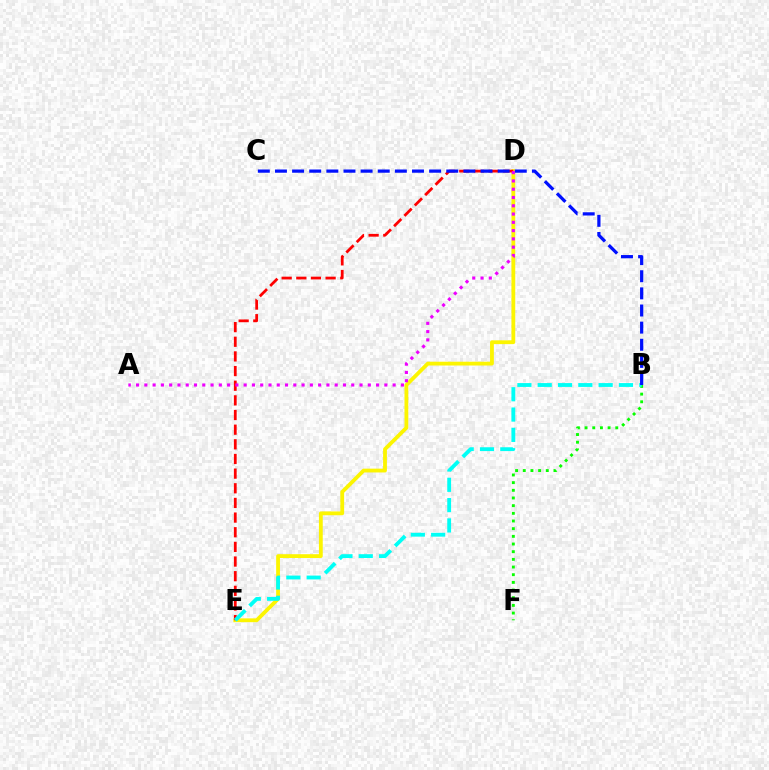{('D', 'E'): [{'color': '#fcf500', 'line_style': 'solid', 'thickness': 2.74}, {'color': '#ff0000', 'line_style': 'dashed', 'thickness': 1.99}], ('B', 'F'): [{'color': '#08ff00', 'line_style': 'dotted', 'thickness': 2.08}], ('B', 'E'): [{'color': '#00fff6', 'line_style': 'dashed', 'thickness': 2.76}], ('B', 'C'): [{'color': '#0010ff', 'line_style': 'dashed', 'thickness': 2.33}], ('A', 'D'): [{'color': '#ee00ff', 'line_style': 'dotted', 'thickness': 2.25}]}